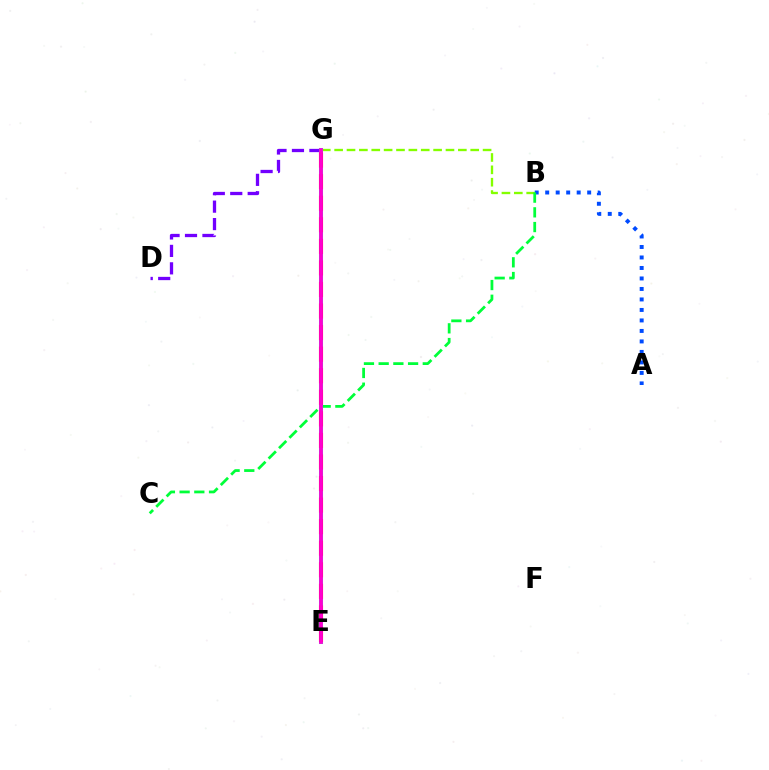{('E', 'G'): [{'color': '#ffbd00', 'line_style': 'dotted', 'thickness': 1.9}, {'color': '#00fff6', 'line_style': 'solid', 'thickness': 2.91}, {'color': '#ff0000', 'line_style': 'dashed', 'thickness': 2.93}, {'color': '#ff00cf', 'line_style': 'solid', 'thickness': 2.72}], ('A', 'B'): [{'color': '#004bff', 'line_style': 'dotted', 'thickness': 2.85}], ('B', 'G'): [{'color': '#84ff00', 'line_style': 'dashed', 'thickness': 1.68}], ('D', 'G'): [{'color': '#7200ff', 'line_style': 'dashed', 'thickness': 2.37}], ('B', 'C'): [{'color': '#00ff39', 'line_style': 'dashed', 'thickness': 2.0}]}